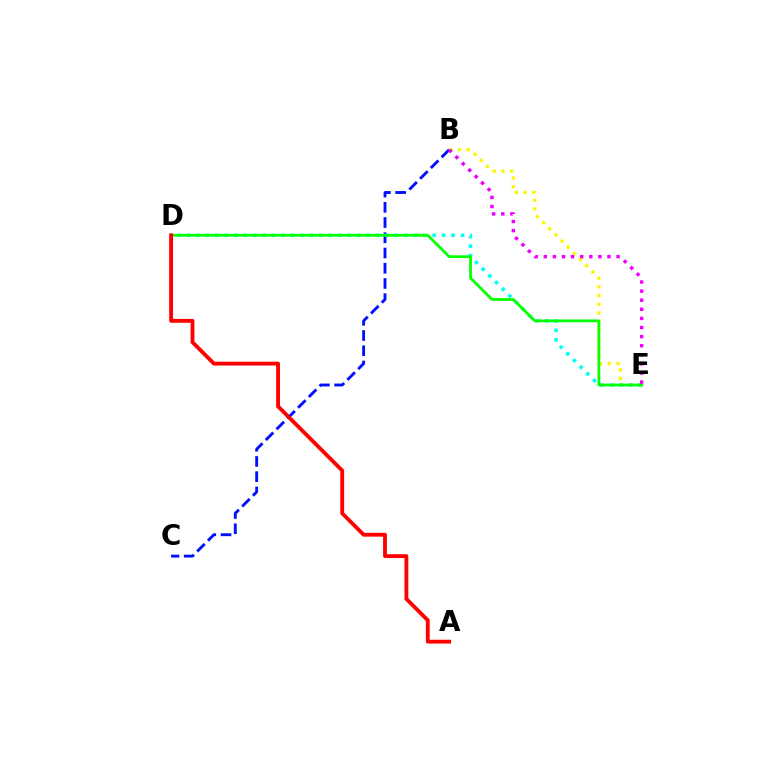{('B', 'C'): [{'color': '#0010ff', 'line_style': 'dashed', 'thickness': 2.07}], ('B', 'E'): [{'color': '#fcf500', 'line_style': 'dotted', 'thickness': 2.37}, {'color': '#ee00ff', 'line_style': 'dotted', 'thickness': 2.47}], ('D', 'E'): [{'color': '#00fff6', 'line_style': 'dotted', 'thickness': 2.57}, {'color': '#08ff00', 'line_style': 'solid', 'thickness': 1.99}], ('A', 'D'): [{'color': '#ff0000', 'line_style': 'solid', 'thickness': 2.76}]}